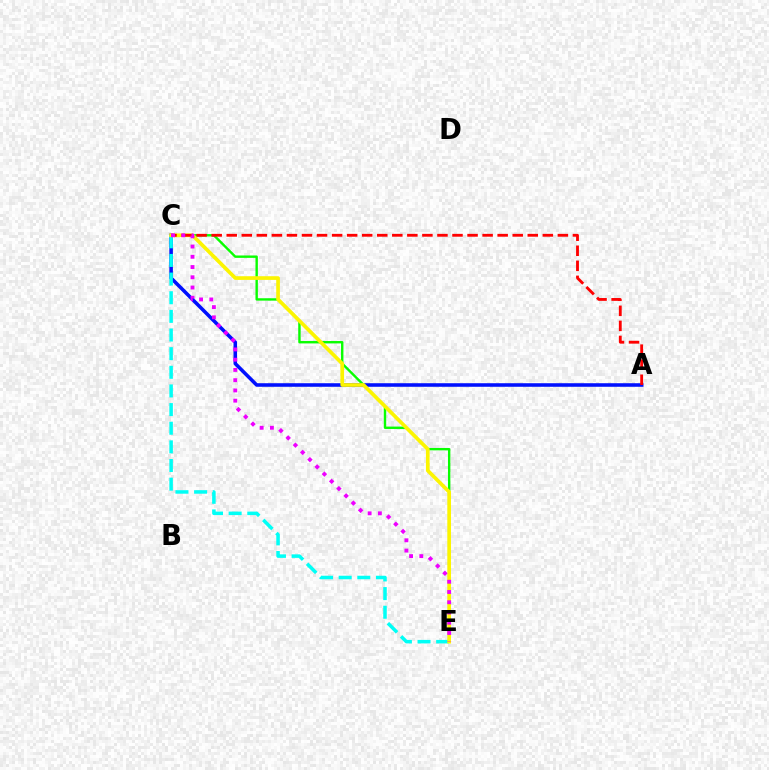{('A', 'C'): [{'color': '#0010ff', 'line_style': 'solid', 'thickness': 2.56}, {'color': '#ff0000', 'line_style': 'dashed', 'thickness': 2.04}], ('C', 'E'): [{'color': '#00fff6', 'line_style': 'dashed', 'thickness': 2.53}, {'color': '#08ff00', 'line_style': 'solid', 'thickness': 1.72}, {'color': '#fcf500', 'line_style': 'solid', 'thickness': 2.65}, {'color': '#ee00ff', 'line_style': 'dotted', 'thickness': 2.78}]}